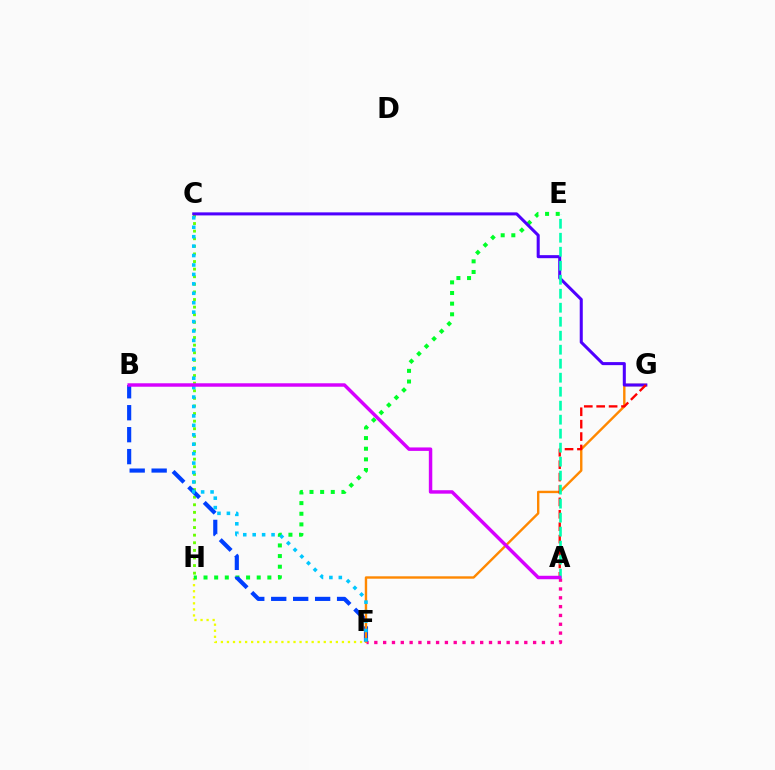{('C', 'H'): [{'color': '#66ff00', 'line_style': 'dotted', 'thickness': 2.07}], ('A', 'F'): [{'color': '#ff00a0', 'line_style': 'dotted', 'thickness': 2.4}], ('F', 'H'): [{'color': '#eeff00', 'line_style': 'dotted', 'thickness': 1.64}], ('E', 'H'): [{'color': '#00ff27', 'line_style': 'dotted', 'thickness': 2.89}], ('B', 'F'): [{'color': '#003fff', 'line_style': 'dashed', 'thickness': 2.98}], ('F', 'G'): [{'color': '#ff8800', 'line_style': 'solid', 'thickness': 1.73}], ('C', 'G'): [{'color': '#4f00ff', 'line_style': 'solid', 'thickness': 2.19}], ('C', 'F'): [{'color': '#00c7ff', 'line_style': 'dotted', 'thickness': 2.56}], ('A', 'G'): [{'color': '#ff0000', 'line_style': 'dashed', 'thickness': 1.69}], ('A', 'E'): [{'color': '#00ffaf', 'line_style': 'dashed', 'thickness': 1.9}], ('A', 'B'): [{'color': '#d600ff', 'line_style': 'solid', 'thickness': 2.49}]}